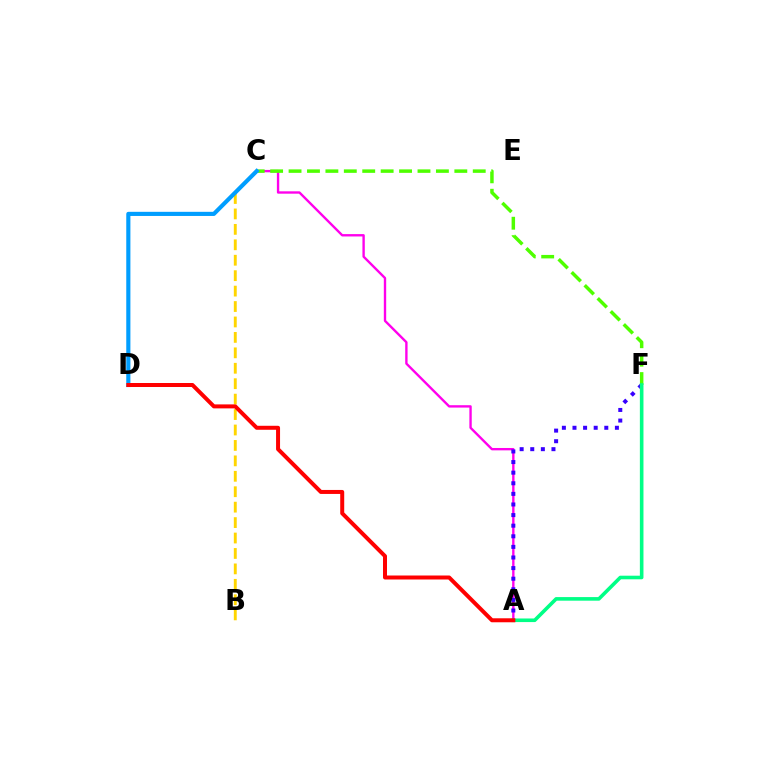{('A', 'C'): [{'color': '#ff00ed', 'line_style': 'solid', 'thickness': 1.71}], ('B', 'C'): [{'color': '#ffd500', 'line_style': 'dashed', 'thickness': 2.1}], ('C', 'F'): [{'color': '#4fff00', 'line_style': 'dashed', 'thickness': 2.5}], ('A', 'F'): [{'color': '#3700ff', 'line_style': 'dotted', 'thickness': 2.88}, {'color': '#00ff86', 'line_style': 'solid', 'thickness': 2.59}], ('C', 'D'): [{'color': '#009eff', 'line_style': 'solid', 'thickness': 2.98}], ('A', 'D'): [{'color': '#ff0000', 'line_style': 'solid', 'thickness': 2.87}]}